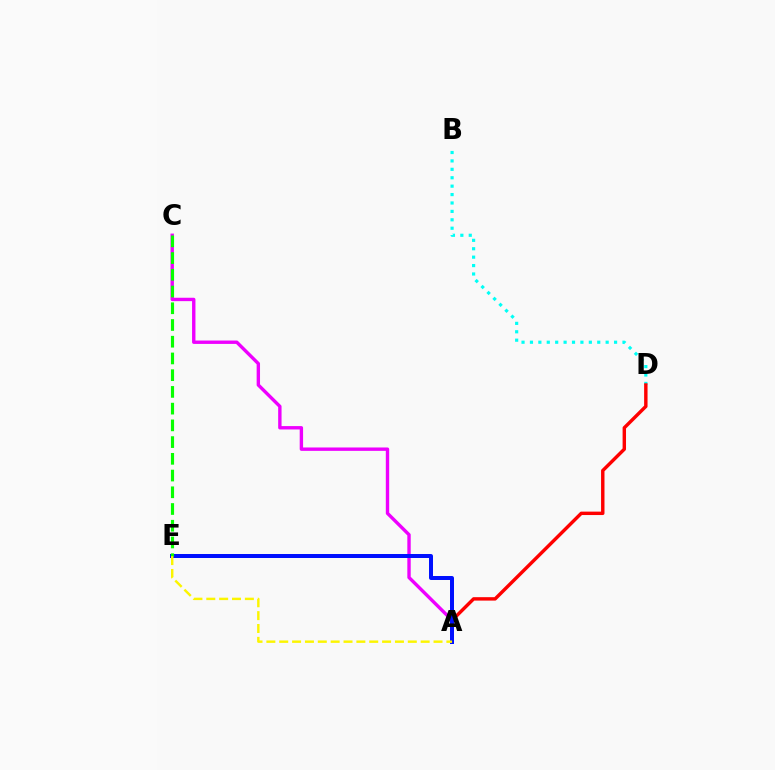{('B', 'D'): [{'color': '#00fff6', 'line_style': 'dotted', 'thickness': 2.29}], ('A', 'D'): [{'color': '#ff0000', 'line_style': 'solid', 'thickness': 2.46}], ('A', 'C'): [{'color': '#ee00ff', 'line_style': 'solid', 'thickness': 2.43}], ('A', 'E'): [{'color': '#0010ff', 'line_style': 'solid', 'thickness': 2.87}, {'color': '#fcf500', 'line_style': 'dashed', 'thickness': 1.75}], ('C', 'E'): [{'color': '#08ff00', 'line_style': 'dashed', 'thickness': 2.27}]}